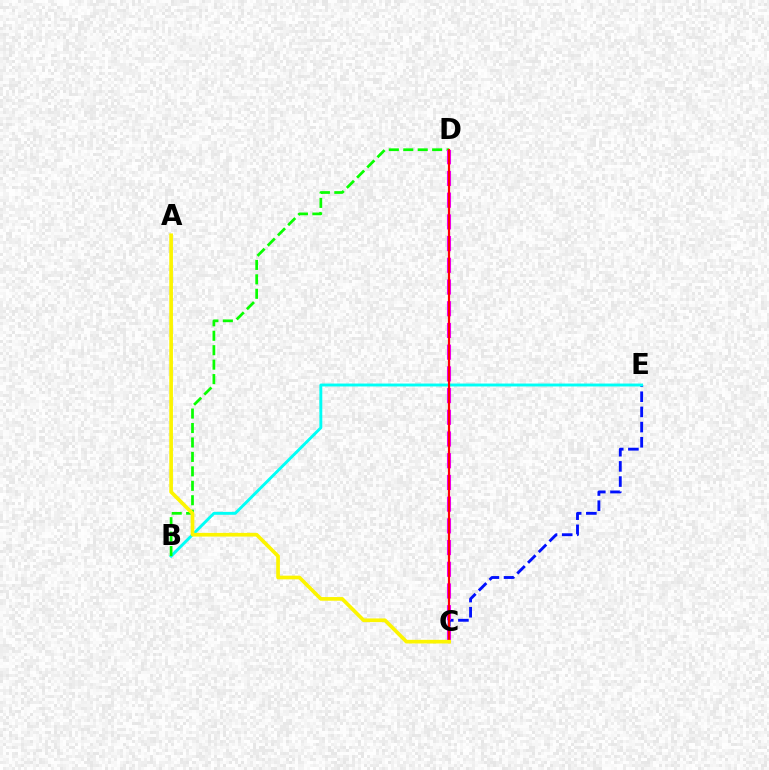{('C', 'E'): [{'color': '#0010ff', 'line_style': 'dashed', 'thickness': 2.06}], ('B', 'E'): [{'color': '#00fff6', 'line_style': 'solid', 'thickness': 2.09}], ('B', 'D'): [{'color': '#08ff00', 'line_style': 'dashed', 'thickness': 1.96}], ('C', 'D'): [{'color': '#ee00ff', 'line_style': 'dashed', 'thickness': 2.95}, {'color': '#ff0000', 'line_style': 'solid', 'thickness': 1.59}], ('A', 'C'): [{'color': '#fcf500', 'line_style': 'solid', 'thickness': 2.65}]}